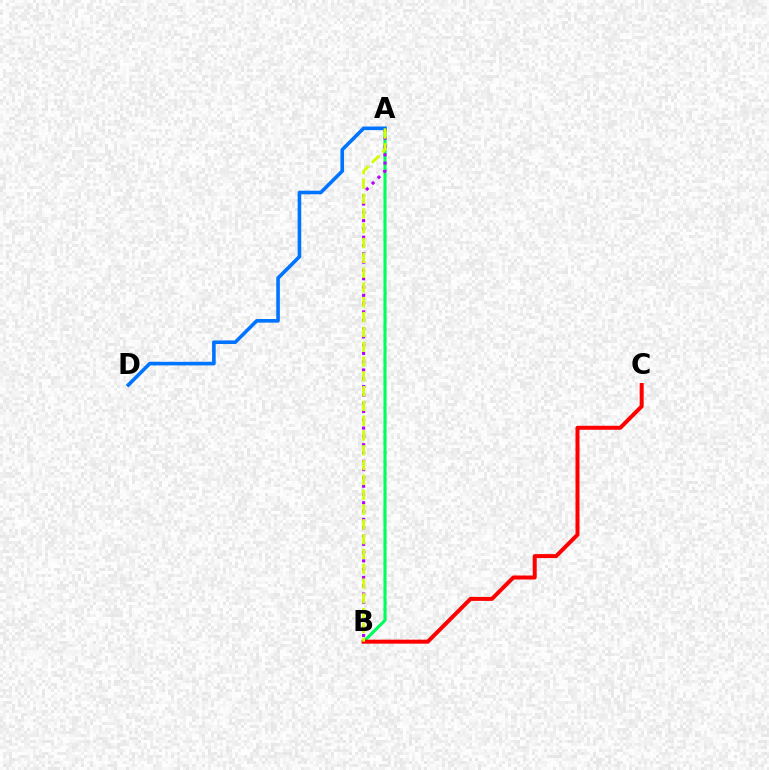{('A', 'B'): [{'color': '#00ff5c', 'line_style': 'solid', 'thickness': 2.26}, {'color': '#b900ff', 'line_style': 'dotted', 'thickness': 2.25}, {'color': '#d1ff00', 'line_style': 'dashed', 'thickness': 2.01}], ('A', 'D'): [{'color': '#0074ff', 'line_style': 'solid', 'thickness': 2.59}], ('B', 'C'): [{'color': '#ff0000', 'line_style': 'solid', 'thickness': 2.87}]}